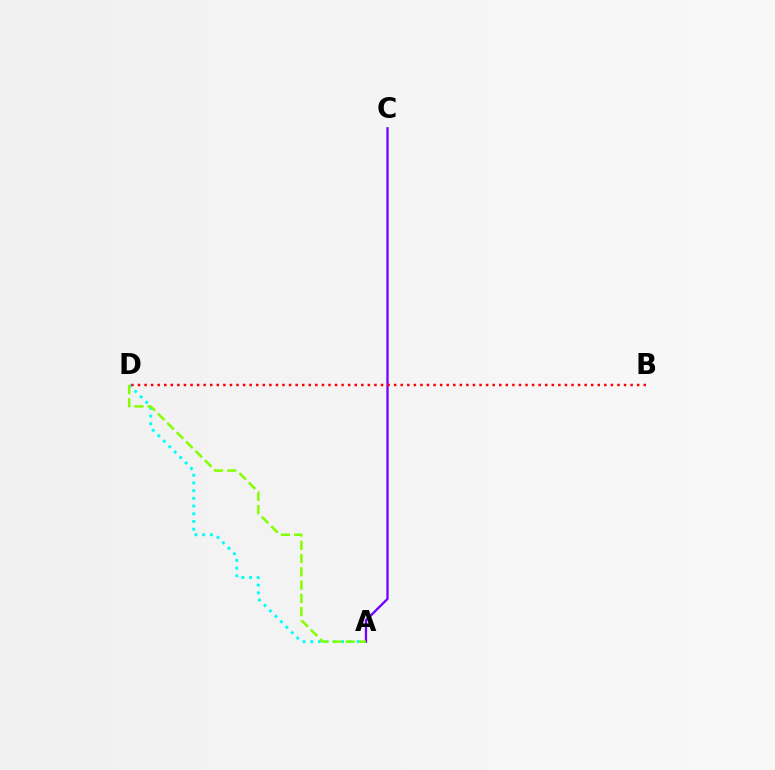{('A', 'D'): [{'color': '#00fff6', 'line_style': 'dotted', 'thickness': 2.09}, {'color': '#84ff00', 'line_style': 'dashed', 'thickness': 1.8}], ('A', 'C'): [{'color': '#7200ff', 'line_style': 'solid', 'thickness': 1.66}], ('B', 'D'): [{'color': '#ff0000', 'line_style': 'dotted', 'thickness': 1.78}]}